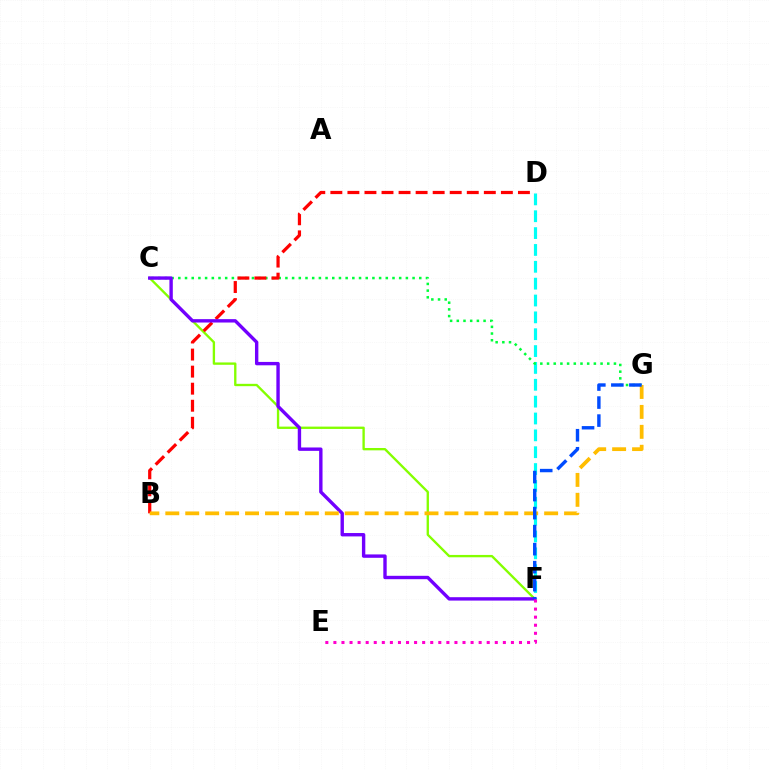{('D', 'F'): [{'color': '#00fff6', 'line_style': 'dashed', 'thickness': 2.29}], ('C', 'G'): [{'color': '#00ff39', 'line_style': 'dotted', 'thickness': 1.82}], ('C', 'F'): [{'color': '#84ff00', 'line_style': 'solid', 'thickness': 1.69}, {'color': '#7200ff', 'line_style': 'solid', 'thickness': 2.44}], ('B', 'D'): [{'color': '#ff0000', 'line_style': 'dashed', 'thickness': 2.32}], ('B', 'G'): [{'color': '#ffbd00', 'line_style': 'dashed', 'thickness': 2.71}], ('E', 'F'): [{'color': '#ff00cf', 'line_style': 'dotted', 'thickness': 2.19}], ('F', 'G'): [{'color': '#004bff', 'line_style': 'dashed', 'thickness': 2.45}]}